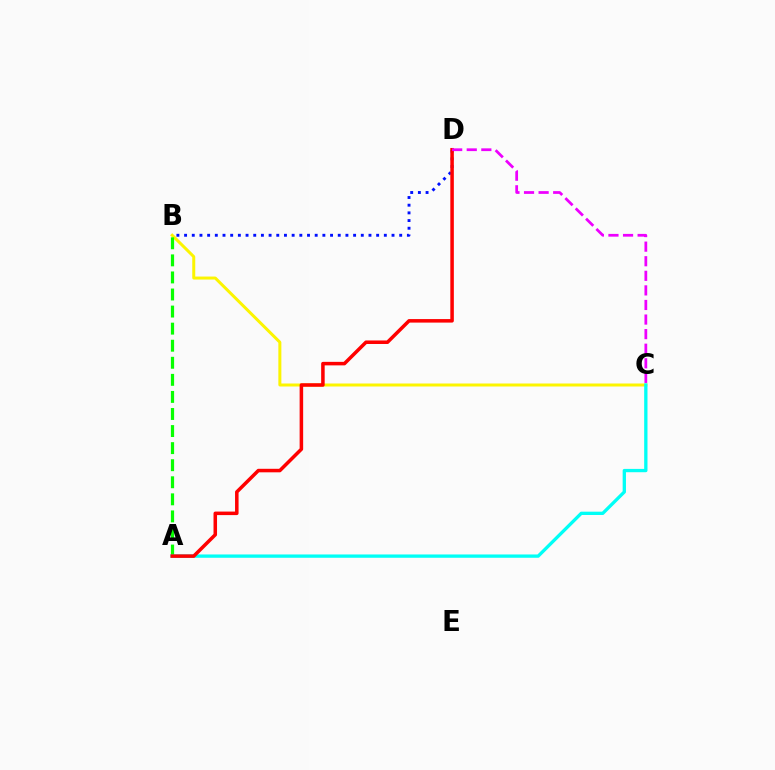{('B', 'C'): [{'color': '#fcf500', 'line_style': 'solid', 'thickness': 2.16}], ('A', 'B'): [{'color': '#08ff00', 'line_style': 'dashed', 'thickness': 2.32}], ('B', 'D'): [{'color': '#0010ff', 'line_style': 'dotted', 'thickness': 2.09}], ('A', 'C'): [{'color': '#00fff6', 'line_style': 'solid', 'thickness': 2.38}], ('A', 'D'): [{'color': '#ff0000', 'line_style': 'solid', 'thickness': 2.53}], ('C', 'D'): [{'color': '#ee00ff', 'line_style': 'dashed', 'thickness': 1.98}]}